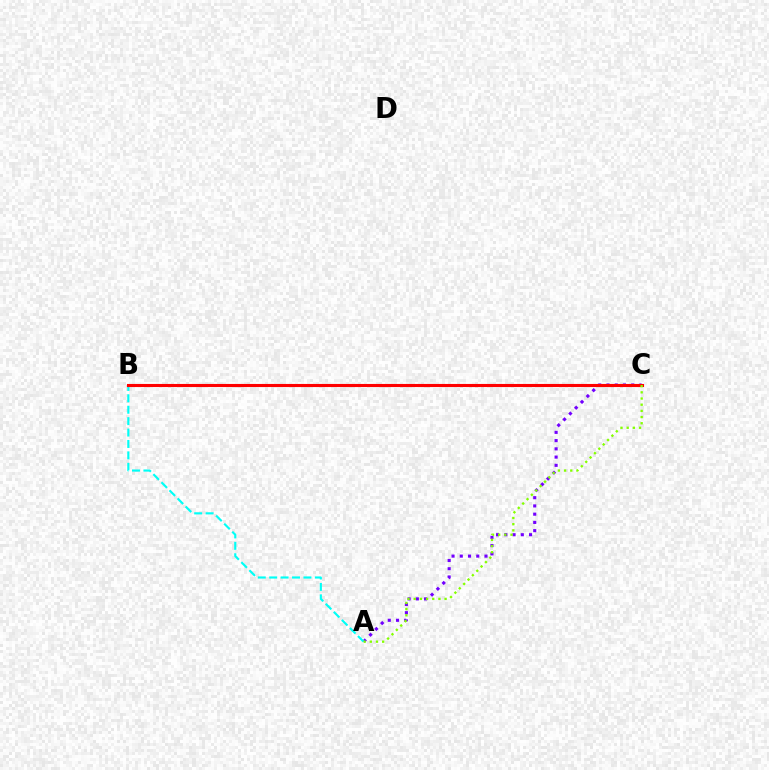{('A', 'C'): [{'color': '#7200ff', 'line_style': 'dotted', 'thickness': 2.24}, {'color': '#84ff00', 'line_style': 'dotted', 'thickness': 1.68}], ('A', 'B'): [{'color': '#00fff6', 'line_style': 'dashed', 'thickness': 1.55}], ('B', 'C'): [{'color': '#ff0000', 'line_style': 'solid', 'thickness': 2.23}]}